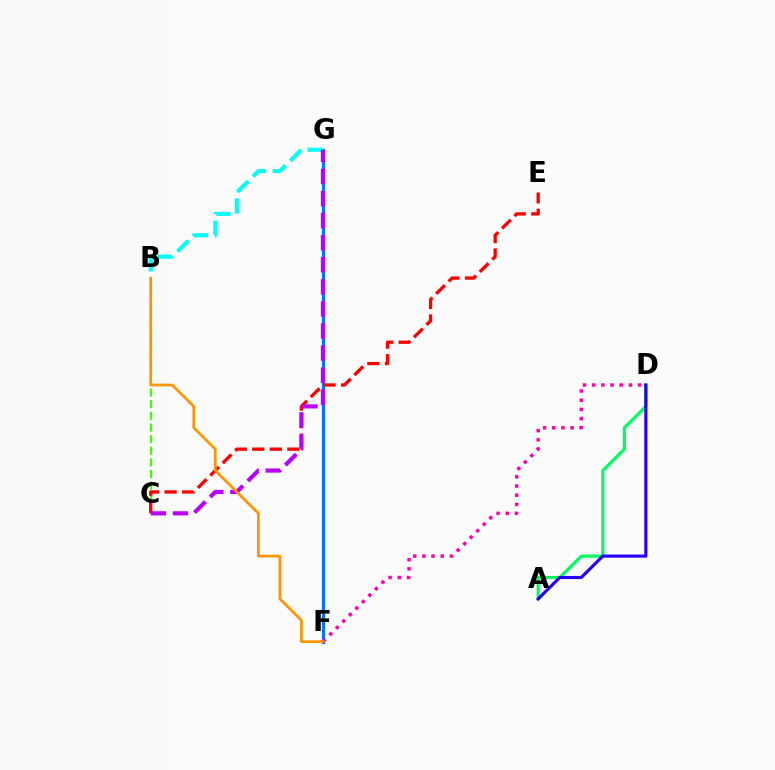{('A', 'D'): [{'color': '#00ff5c', 'line_style': 'solid', 'thickness': 2.27}, {'color': '#2500ff', 'line_style': 'solid', 'thickness': 2.26}], ('F', 'G'): [{'color': '#d1ff00', 'line_style': 'solid', 'thickness': 1.88}, {'color': '#0074ff', 'line_style': 'solid', 'thickness': 2.28}], ('B', 'G'): [{'color': '#00fff6', 'line_style': 'dashed', 'thickness': 2.98}], ('B', 'C'): [{'color': '#3dff00', 'line_style': 'dashed', 'thickness': 1.58}], ('C', 'E'): [{'color': '#ff0000', 'line_style': 'dashed', 'thickness': 2.38}], ('D', 'F'): [{'color': '#ff00ac', 'line_style': 'dotted', 'thickness': 2.5}], ('C', 'G'): [{'color': '#b900ff', 'line_style': 'dashed', 'thickness': 3.0}], ('B', 'F'): [{'color': '#ff9400', 'line_style': 'solid', 'thickness': 1.93}]}